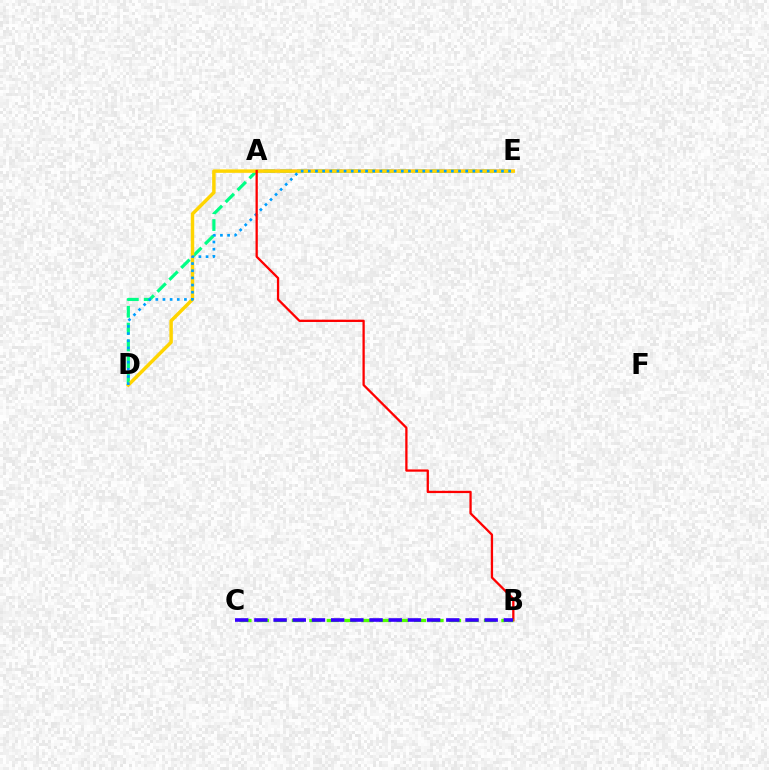{('D', 'E'): [{'color': '#00ff86', 'line_style': 'dashed', 'thickness': 2.29}, {'color': '#ffd500', 'line_style': 'solid', 'thickness': 2.49}, {'color': '#009eff', 'line_style': 'dotted', 'thickness': 1.94}], ('A', 'E'): [{'color': '#ff00ed', 'line_style': 'solid', 'thickness': 1.79}], ('A', 'B'): [{'color': '#ff0000', 'line_style': 'solid', 'thickness': 1.65}], ('B', 'C'): [{'color': '#4fff00', 'line_style': 'dashed', 'thickness': 2.37}, {'color': '#3700ff', 'line_style': 'dashed', 'thickness': 2.61}]}